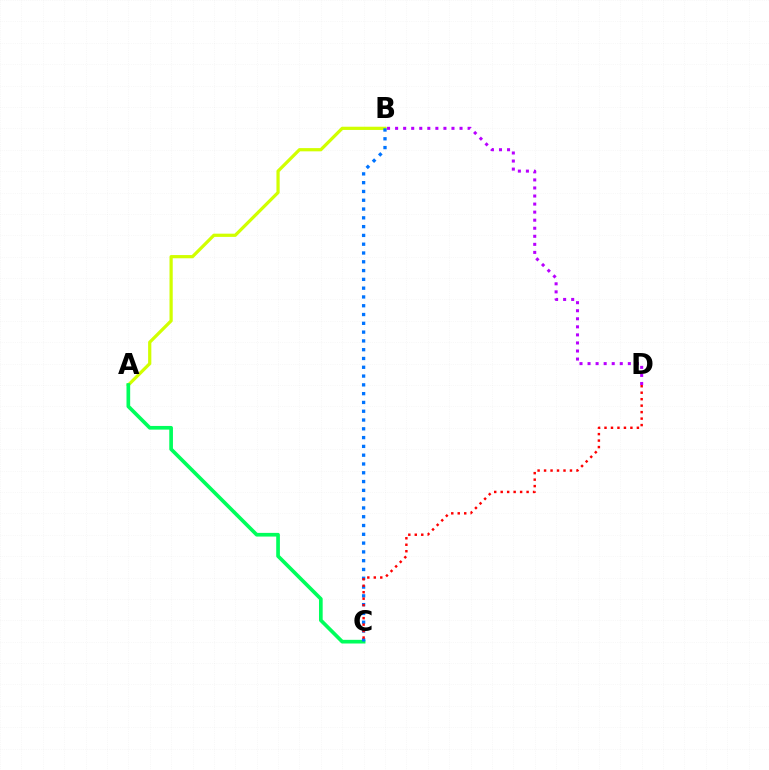{('A', 'B'): [{'color': '#d1ff00', 'line_style': 'solid', 'thickness': 2.32}], ('A', 'C'): [{'color': '#00ff5c', 'line_style': 'solid', 'thickness': 2.65}], ('B', 'C'): [{'color': '#0074ff', 'line_style': 'dotted', 'thickness': 2.39}], ('B', 'D'): [{'color': '#b900ff', 'line_style': 'dotted', 'thickness': 2.19}], ('C', 'D'): [{'color': '#ff0000', 'line_style': 'dotted', 'thickness': 1.76}]}